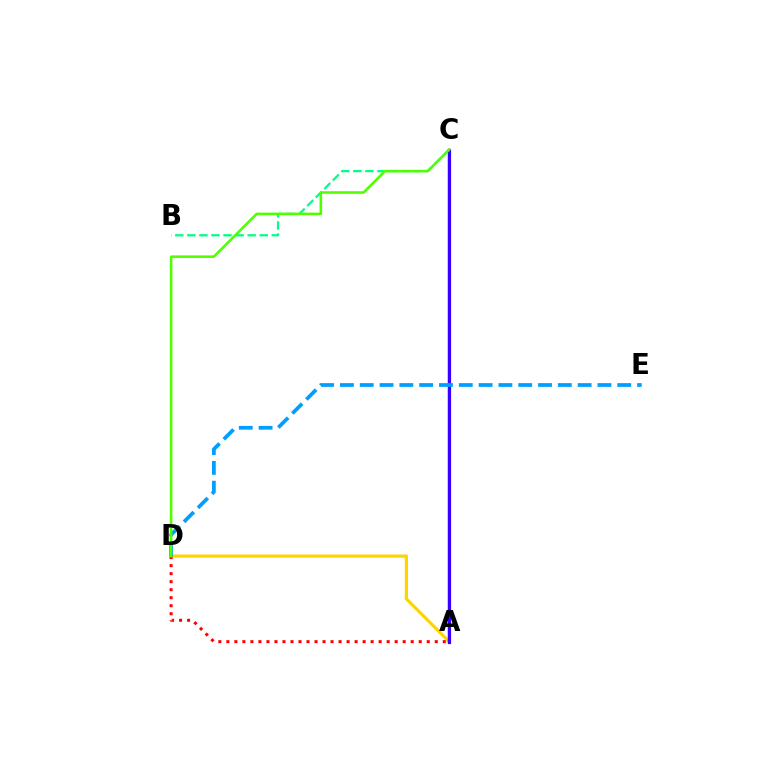{('A', 'D'): [{'color': '#ffd500', 'line_style': 'solid', 'thickness': 2.33}, {'color': '#ff0000', 'line_style': 'dotted', 'thickness': 2.18}], ('B', 'C'): [{'color': '#00ff86', 'line_style': 'dashed', 'thickness': 1.64}], ('A', 'C'): [{'color': '#ff00ed', 'line_style': 'solid', 'thickness': 1.79}, {'color': '#3700ff', 'line_style': 'solid', 'thickness': 2.28}], ('D', 'E'): [{'color': '#009eff', 'line_style': 'dashed', 'thickness': 2.69}], ('C', 'D'): [{'color': '#4fff00', 'line_style': 'solid', 'thickness': 1.84}]}